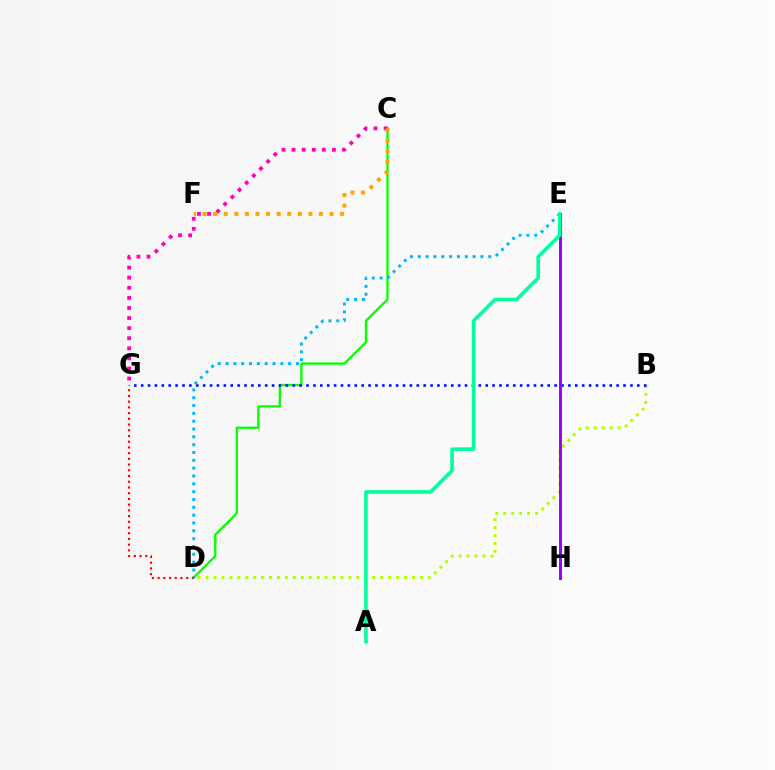{('B', 'D'): [{'color': '#b3ff00', 'line_style': 'dotted', 'thickness': 2.16}], ('C', 'D'): [{'color': '#08ff00', 'line_style': 'solid', 'thickness': 1.67}], ('B', 'G'): [{'color': '#0010ff', 'line_style': 'dotted', 'thickness': 1.87}], ('D', 'G'): [{'color': '#ff0000', 'line_style': 'dotted', 'thickness': 1.55}], ('C', 'G'): [{'color': '#ff00bd', 'line_style': 'dotted', 'thickness': 2.74}], ('D', 'E'): [{'color': '#00b5ff', 'line_style': 'dotted', 'thickness': 2.13}], ('E', 'H'): [{'color': '#9b00ff', 'line_style': 'solid', 'thickness': 2.13}], ('A', 'E'): [{'color': '#00ff9d', 'line_style': 'solid', 'thickness': 2.59}], ('C', 'F'): [{'color': '#ffa500', 'line_style': 'dotted', 'thickness': 2.87}]}